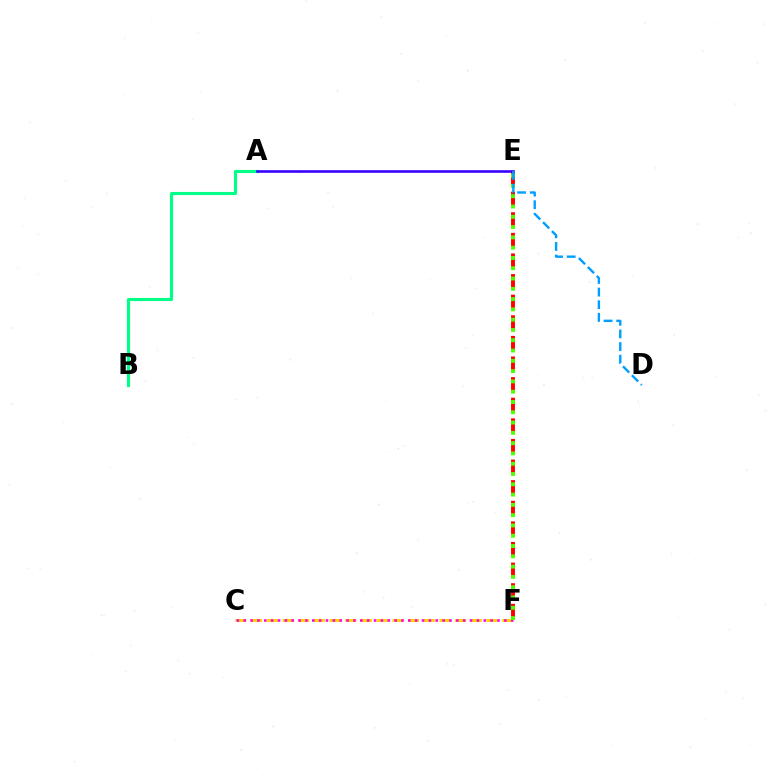{('A', 'B'): [{'color': '#00ff86', 'line_style': 'solid', 'thickness': 2.24}], ('C', 'F'): [{'color': '#ffd500', 'line_style': 'dashed', 'thickness': 2.13}, {'color': '#ff00ed', 'line_style': 'dotted', 'thickness': 1.86}], ('E', 'F'): [{'color': '#ff0000', 'line_style': 'dashed', 'thickness': 2.8}, {'color': '#4fff00', 'line_style': 'dotted', 'thickness': 2.8}], ('A', 'E'): [{'color': '#3700ff', 'line_style': 'solid', 'thickness': 1.87}], ('D', 'E'): [{'color': '#009eff', 'line_style': 'dashed', 'thickness': 1.72}]}